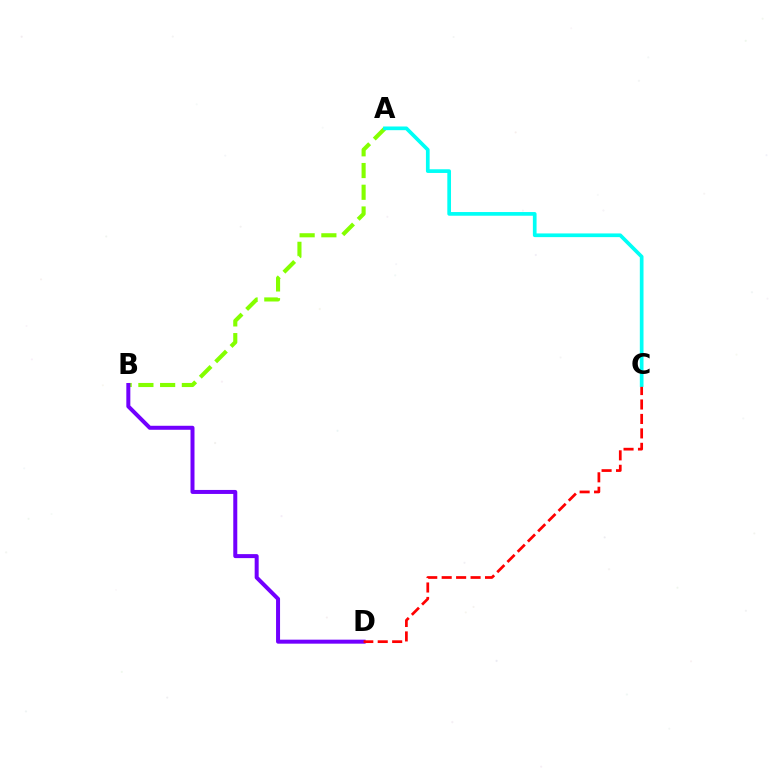{('A', 'B'): [{'color': '#84ff00', 'line_style': 'dashed', 'thickness': 2.95}], ('B', 'D'): [{'color': '#7200ff', 'line_style': 'solid', 'thickness': 2.88}], ('C', 'D'): [{'color': '#ff0000', 'line_style': 'dashed', 'thickness': 1.96}], ('A', 'C'): [{'color': '#00fff6', 'line_style': 'solid', 'thickness': 2.66}]}